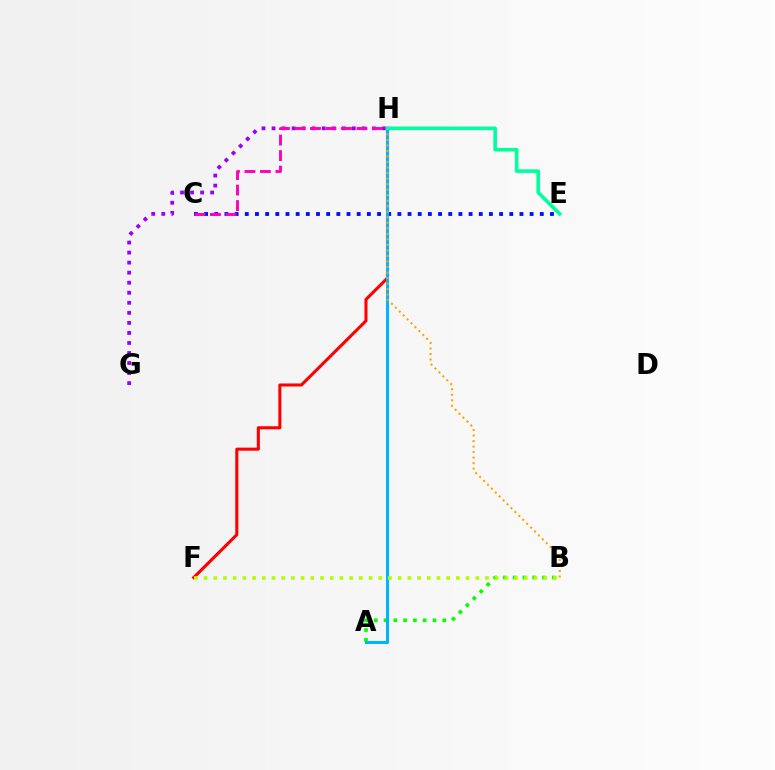{('F', 'H'): [{'color': '#ff0000', 'line_style': 'solid', 'thickness': 2.21}], ('C', 'E'): [{'color': '#0010ff', 'line_style': 'dotted', 'thickness': 2.76}], ('A', 'B'): [{'color': '#08ff00', 'line_style': 'dotted', 'thickness': 2.66}], ('A', 'H'): [{'color': '#00b5ff', 'line_style': 'solid', 'thickness': 2.19}], ('G', 'H'): [{'color': '#9b00ff', 'line_style': 'dotted', 'thickness': 2.73}], ('C', 'H'): [{'color': '#ff00bd', 'line_style': 'dashed', 'thickness': 2.11}], ('B', 'H'): [{'color': '#ffa500', 'line_style': 'dotted', 'thickness': 1.5}], ('E', 'H'): [{'color': '#00ff9d', 'line_style': 'solid', 'thickness': 2.6}], ('B', 'F'): [{'color': '#b3ff00', 'line_style': 'dotted', 'thickness': 2.64}]}